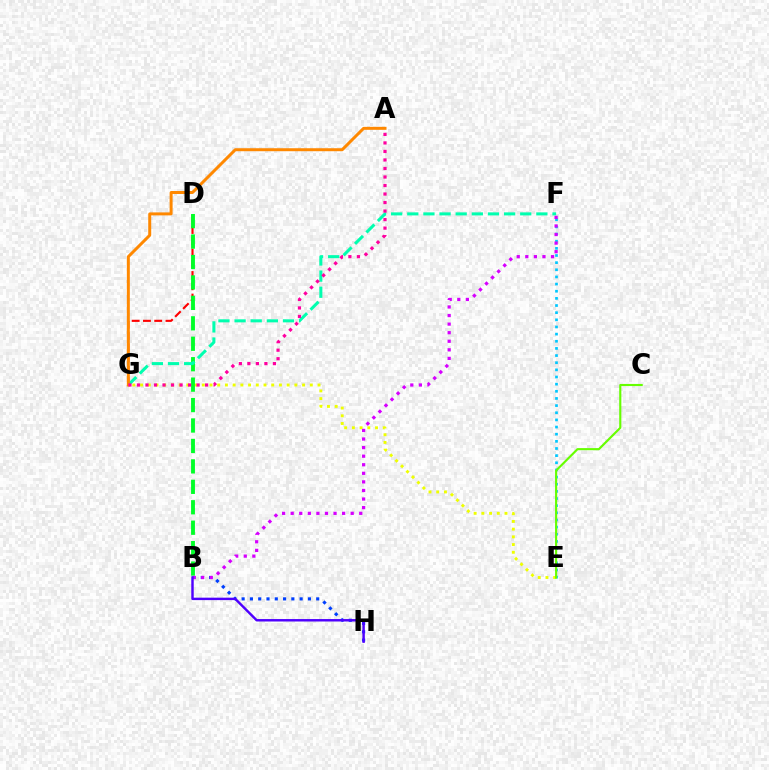{('E', 'F'): [{'color': '#00c7ff', 'line_style': 'dotted', 'thickness': 1.94}], ('D', 'G'): [{'color': '#ff0000', 'line_style': 'dashed', 'thickness': 1.53}], ('E', 'G'): [{'color': '#eeff00', 'line_style': 'dotted', 'thickness': 2.1}], ('B', 'D'): [{'color': '#00ff27', 'line_style': 'dashed', 'thickness': 2.78}], ('F', 'G'): [{'color': '#00ffaf', 'line_style': 'dashed', 'thickness': 2.19}], ('C', 'E'): [{'color': '#66ff00', 'line_style': 'solid', 'thickness': 1.53}], ('A', 'G'): [{'color': '#ff8800', 'line_style': 'solid', 'thickness': 2.15}, {'color': '#ff00a0', 'line_style': 'dotted', 'thickness': 2.31}], ('B', 'H'): [{'color': '#003fff', 'line_style': 'dotted', 'thickness': 2.25}, {'color': '#4f00ff', 'line_style': 'solid', 'thickness': 1.76}], ('B', 'F'): [{'color': '#d600ff', 'line_style': 'dotted', 'thickness': 2.33}]}